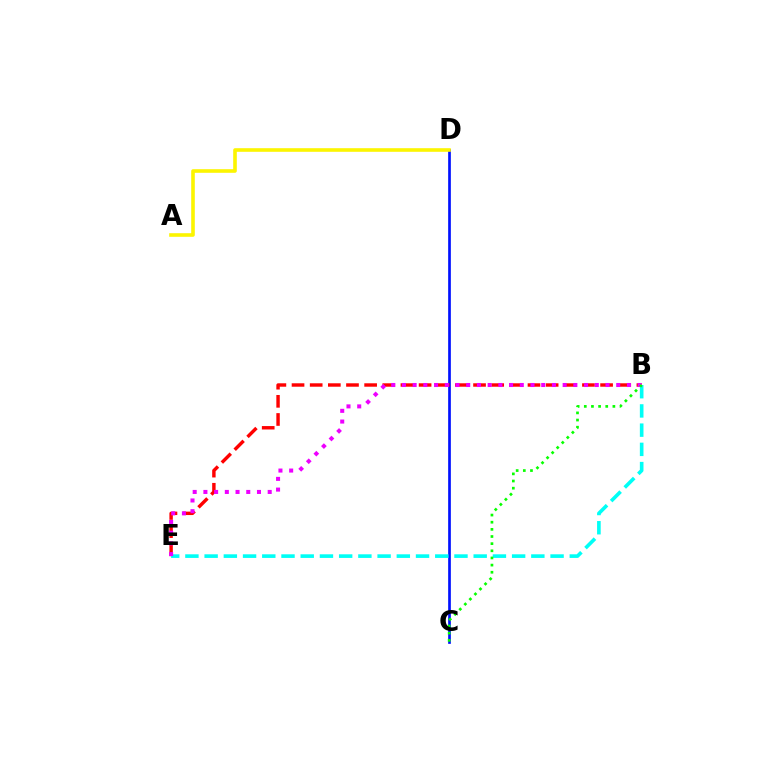{('C', 'D'): [{'color': '#0010ff', 'line_style': 'solid', 'thickness': 1.93}], ('A', 'D'): [{'color': '#fcf500', 'line_style': 'solid', 'thickness': 2.59}], ('B', 'E'): [{'color': '#ff0000', 'line_style': 'dashed', 'thickness': 2.47}, {'color': '#00fff6', 'line_style': 'dashed', 'thickness': 2.61}, {'color': '#ee00ff', 'line_style': 'dotted', 'thickness': 2.91}], ('B', 'C'): [{'color': '#08ff00', 'line_style': 'dotted', 'thickness': 1.94}]}